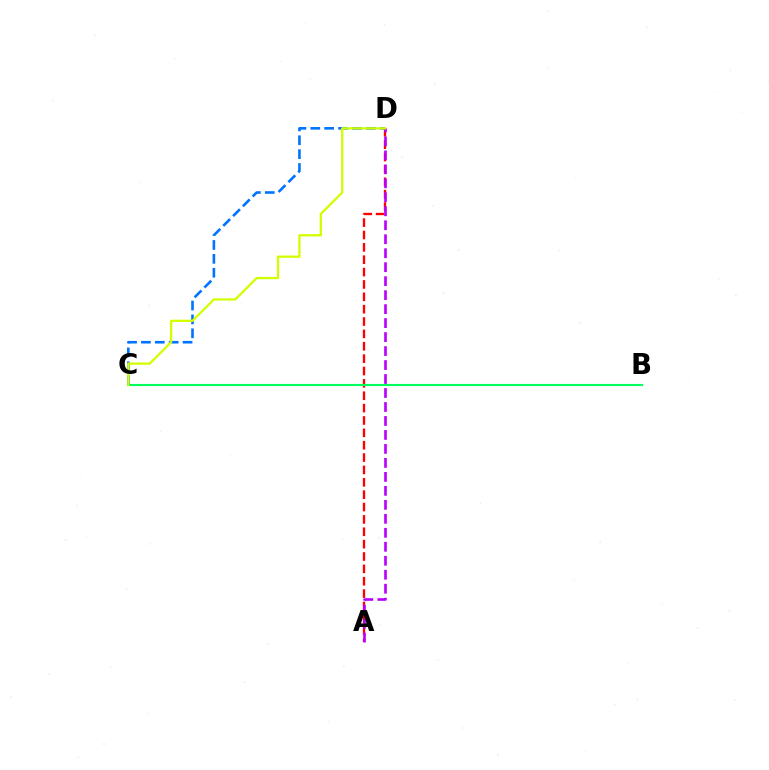{('A', 'D'): [{'color': '#ff0000', 'line_style': 'dashed', 'thickness': 1.68}, {'color': '#b900ff', 'line_style': 'dashed', 'thickness': 1.9}], ('B', 'C'): [{'color': '#00ff5c', 'line_style': 'solid', 'thickness': 1.53}], ('C', 'D'): [{'color': '#0074ff', 'line_style': 'dashed', 'thickness': 1.89}, {'color': '#d1ff00', 'line_style': 'solid', 'thickness': 1.64}]}